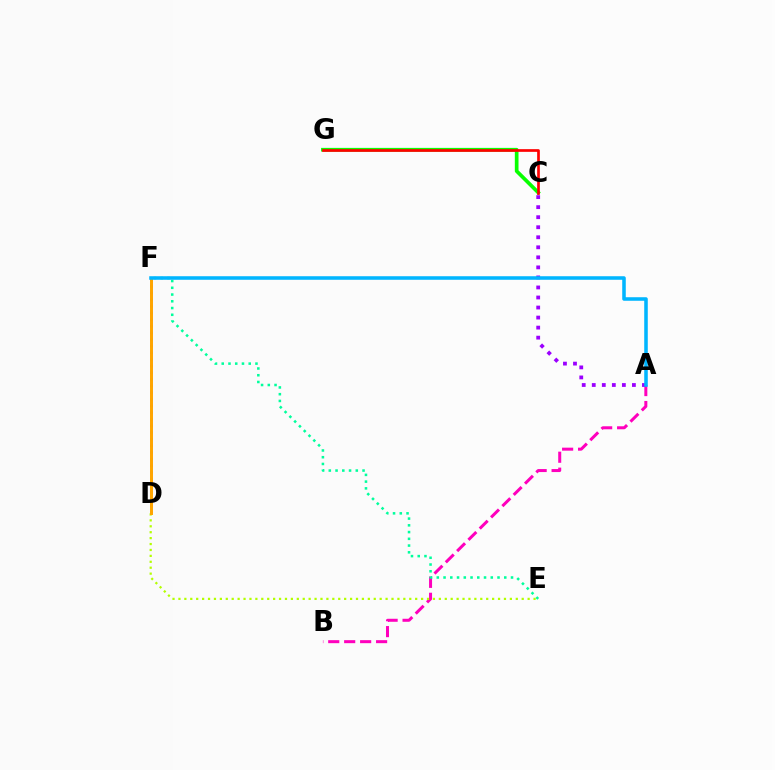{('A', 'B'): [{'color': '#ff00bd', 'line_style': 'dashed', 'thickness': 2.17}], ('C', 'G'): [{'color': '#08ff00', 'line_style': 'solid', 'thickness': 2.65}, {'color': '#ff0000', 'line_style': 'solid', 'thickness': 1.94}], ('D', 'E'): [{'color': '#b3ff00', 'line_style': 'dotted', 'thickness': 1.61}], ('E', 'F'): [{'color': '#00ff9d', 'line_style': 'dotted', 'thickness': 1.83}], ('A', 'C'): [{'color': '#9b00ff', 'line_style': 'dotted', 'thickness': 2.73}], ('D', 'F'): [{'color': '#0010ff', 'line_style': 'dotted', 'thickness': 1.81}, {'color': '#ffa500', 'line_style': 'solid', 'thickness': 2.14}], ('A', 'F'): [{'color': '#00b5ff', 'line_style': 'solid', 'thickness': 2.55}]}